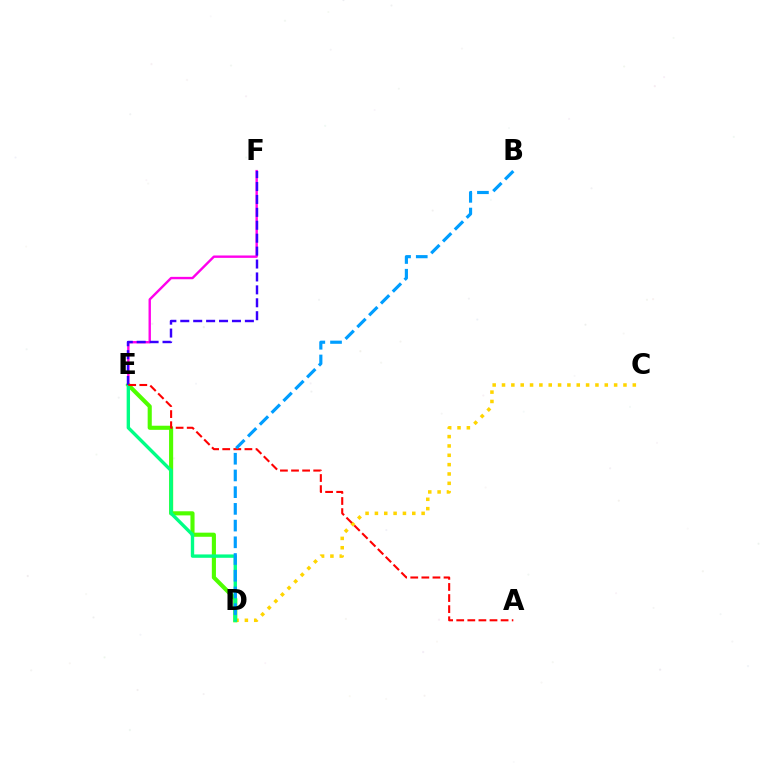{('C', 'D'): [{'color': '#ffd500', 'line_style': 'dotted', 'thickness': 2.54}], ('E', 'F'): [{'color': '#ff00ed', 'line_style': 'solid', 'thickness': 1.72}, {'color': '#3700ff', 'line_style': 'dashed', 'thickness': 1.76}], ('D', 'E'): [{'color': '#4fff00', 'line_style': 'solid', 'thickness': 2.96}, {'color': '#00ff86', 'line_style': 'solid', 'thickness': 2.43}], ('A', 'E'): [{'color': '#ff0000', 'line_style': 'dashed', 'thickness': 1.51}], ('B', 'D'): [{'color': '#009eff', 'line_style': 'dashed', 'thickness': 2.27}]}